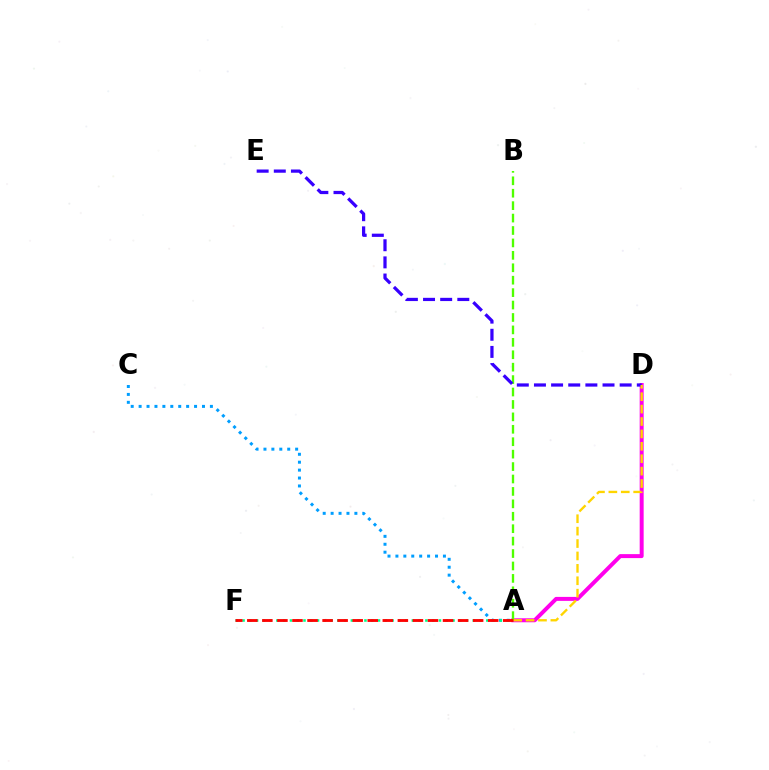{('A', 'C'): [{'color': '#009eff', 'line_style': 'dotted', 'thickness': 2.15}], ('A', 'D'): [{'color': '#ff00ed', 'line_style': 'solid', 'thickness': 2.86}, {'color': '#ffd500', 'line_style': 'dashed', 'thickness': 1.69}], ('A', 'F'): [{'color': '#00ff86', 'line_style': 'dotted', 'thickness': 1.84}, {'color': '#ff0000', 'line_style': 'dashed', 'thickness': 2.05}], ('A', 'B'): [{'color': '#4fff00', 'line_style': 'dashed', 'thickness': 1.69}], ('D', 'E'): [{'color': '#3700ff', 'line_style': 'dashed', 'thickness': 2.33}]}